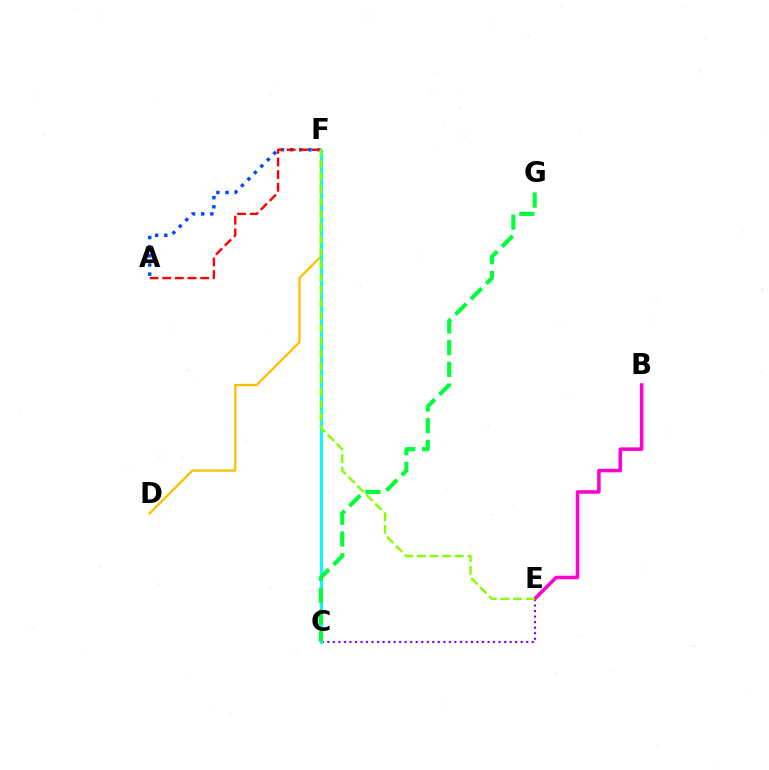{('A', 'F'): [{'color': '#004bff', 'line_style': 'dotted', 'thickness': 2.49}, {'color': '#ff0000', 'line_style': 'dashed', 'thickness': 1.72}], ('C', 'E'): [{'color': '#7200ff', 'line_style': 'dotted', 'thickness': 1.5}], ('D', 'F'): [{'color': '#ffbd00', 'line_style': 'solid', 'thickness': 1.62}], ('C', 'F'): [{'color': '#00fff6', 'line_style': 'solid', 'thickness': 2.21}], ('C', 'G'): [{'color': '#00ff39', 'line_style': 'dashed', 'thickness': 2.95}], ('B', 'E'): [{'color': '#ff00cf', 'line_style': 'solid', 'thickness': 2.54}], ('E', 'F'): [{'color': '#84ff00', 'line_style': 'dashed', 'thickness': 1.72}]}